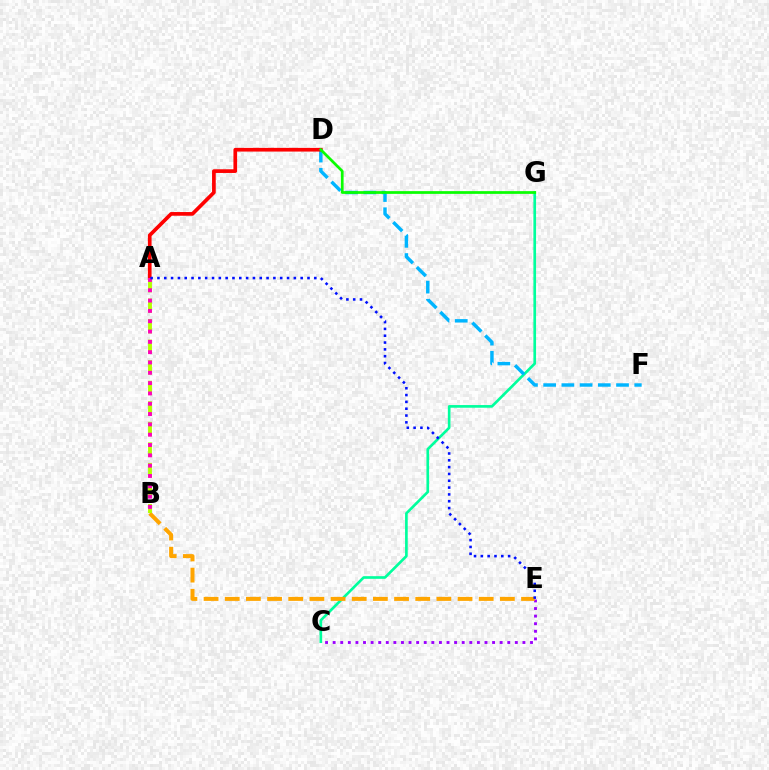{('C', 'G'): [{'color': '#00ff9d', 'line_style': 'solid', 'thickness': 1.92}], ('D', 'F'): [{'color': '#00b5ff', 'line_style': 'dashed', 'thickness': 2.47}], ('C', 'E'): [{'color': '#9b00ff', 'line_style': 'dotted', 'thickness': 2.06}], ('B', 'E'): [{'color': '#ffa500', 'line_style': 'dashed', 'thickness': 2.88}], ('A', 'D'): [{'color': '#ff0000', 'line_style': 'solid', 'thickness': 2.66}], ('A', 'B'): [{'color': '#b3ff00', 'line_style': 'dashed', 'thickness': 2.79}, {'color': '#ff00bd', 'line_style': 'dotted', 'thickness': 2.8}], ('D', 'G'): [{'color': '#08ff00', 'line_style': 'solid', 'thickness': 1.97}], ('A', 'E'): [{'color': '#0010ff', 'line_style': 'dotted', 'thickness': 1.85}]}